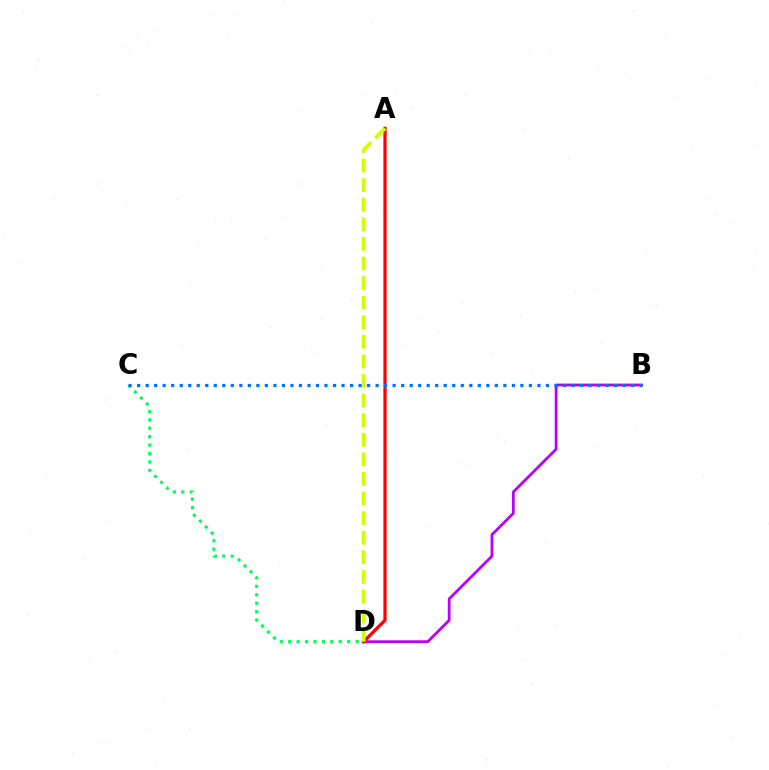{('B', 'D'): [{'color': '#b900ff', 'line_style': 'solid', 'thickness': 2.0}], ('C', 'D'): [{'color': '#00ff5c', 'line_style': 'dotted', 'thickness': 2.29}], ('A', 'D'): [{'color': '#ff0000', 'line_style': 'solid', 'thickness': 2.33}, {'color': '#d1ff00', 'line_style': 'dashed', 'thickness': 2.66}], ('B', 'C'): [{'color': '#0074ff', 'line_style': 'dotted', 'thickness': 2.31}]}